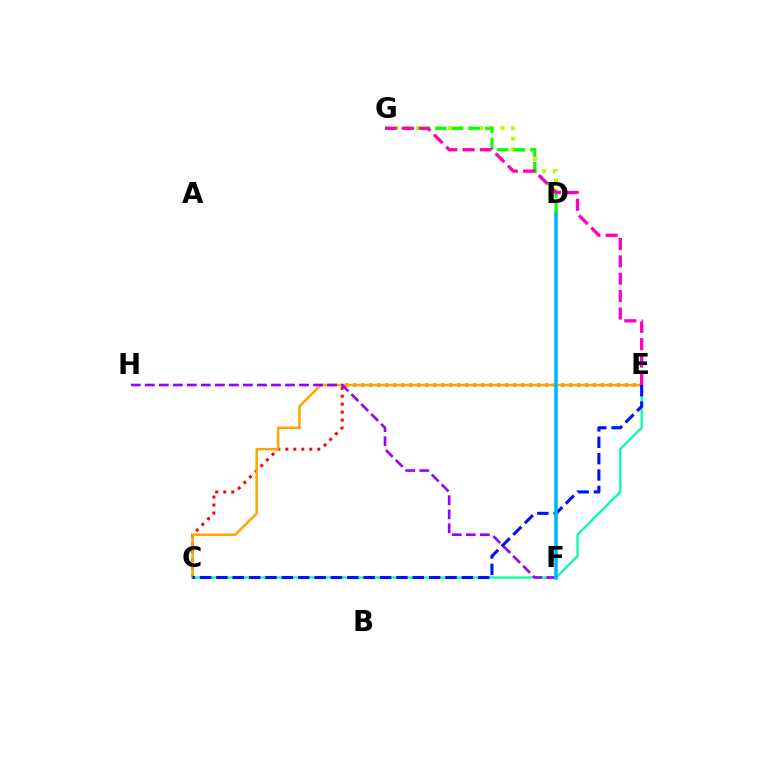{('D', 'G'): [{'color': '#b3ff00', 'line_style': 'dotted', 'thickness': 2.87}, {'color': '#08ff00', 'line_style': 'dashed', 'thickness': 2.26}], ('C', 'E'): [{'color': '#ff0000', 'line_style': 'dotted', 'thickness': 2.17}, {'color': '#ffa500', 'line_style': 'solid', 'thickness': 1.81}, {'color': '#00ff9d', 'line_style': 'solid', 'thickness': 1.62}, {'color': '#0010ff', 'line_style': 'dashed', 'thickness': 2.22}], ('F', 'H'): [{'color': '#9b00ff', 'line_style': 'dashed', 'thickness': 1.9}], ('E', 'G'): [{'color': '#ff00bd', 'line_style': 'dashed', 'thickness': 2.36}], ('D', 'F'): [{'color': '#00b5ff', 'line_style': 'solid', 'thickness': 2.55}]}